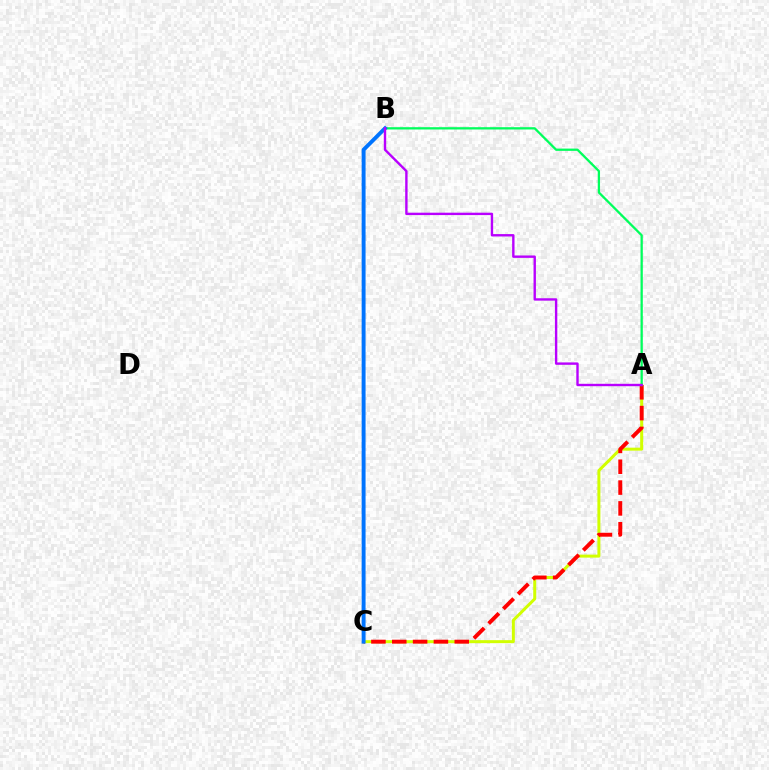{('A', 'C'): [{'color': '#d1ff00', 'line_style': 'solid', 'thickness': 2.16}, {'color': '#ff0000', 'line_style': 'dashed', 'thickness': 2.83}], ('A', 'B'): [{'color': '#00ff5c', 'line_style': 'solid', 'thickness': 1.64}, {'color': '#b900ff', 'line_style': 'solid', 'thickness': 1.72}], ('B', 'C'): [{'color': '#0074ff', 'line_style': 'solid', 'thickness': 2.81}]}